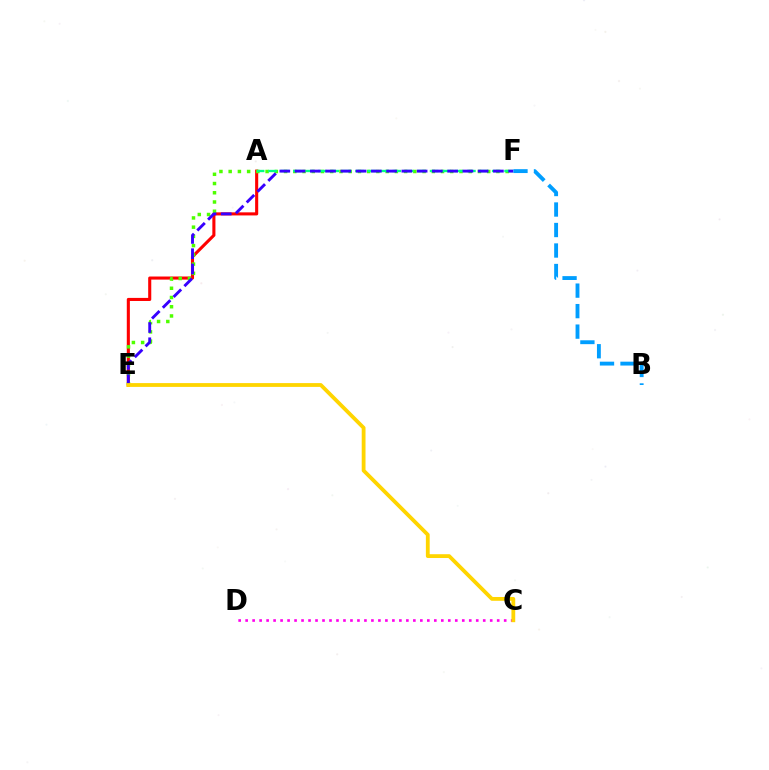{('A', 'E'): [{'color': '#ff0000', 'line_style': 'solid', 'thickness': 2.22}], ('E', 'F'): [{'color': '#4fff00', 'line_style': 'dotted', 'thickness': 2.51}, {'color': '#3700ff', 'line_style': 'dashed', 'thickness': 2.07}], ('A', 'F'): [{'color': '#00ff86', 'line_style': 'dashed', 'thickness': 1.69}], ('C', 'D'): [{'color': '#ff00ed', 'line_style': 'dotted', 'thickness': 1.9}], ('B', 'F'): [{'color': '#009eff', 'line_style': 'dashed', 'thickness': 2.78}], ('C', 'E'): [{'color': '#ffd500', 'line_style': 'solid', 'thickness': 2.74}]}